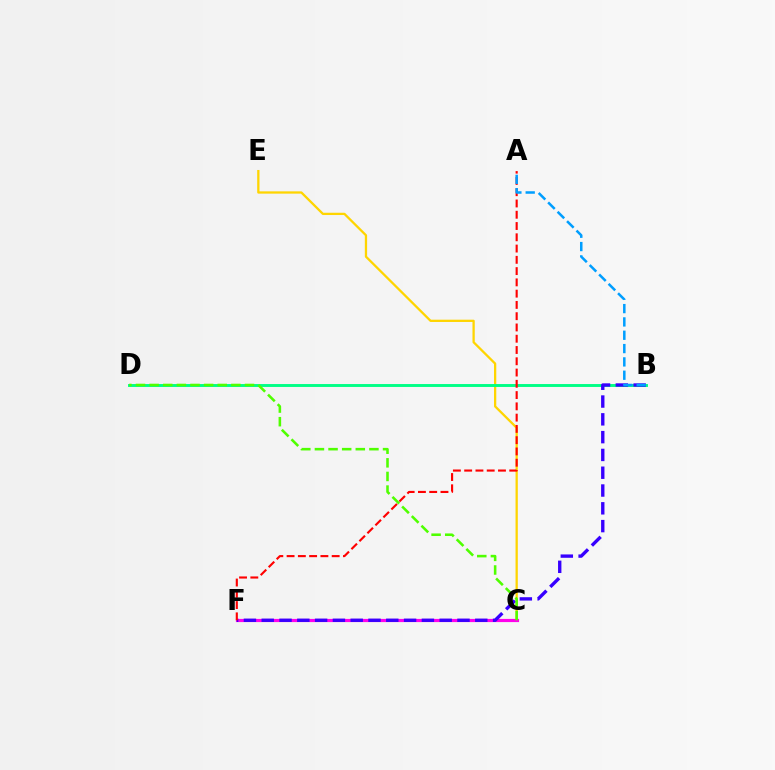{('C', 'E'): [{'color': '#ffd500', 'line_style': 'solid', 'thickness': 1.64}], ('B', 'D'): [{'color': '#00ff86', 'line_style': 'solid', 'thickness': 2.1}], ('C', 'F'): [{'color': '#ff00ed', 'line_style': 'solid', 'thickness': 2.29}], ('B', 'F'): [{'color': '#3700ff', 'line_style': 'dashed', 'thickness': 2.42}], ('A', 'F'): [{'color': '#ff0000', 'line_style': 'dashed', 'thickness': 1.53}], ('C', 'D'): [{'color': '#4fff00', 'line_style': 'dashed', 'thickness': 1.85}], ('A', 'B'): [{'color': '#009eff', 'line_style': 'dashed', 'thickness': 1.81}]}